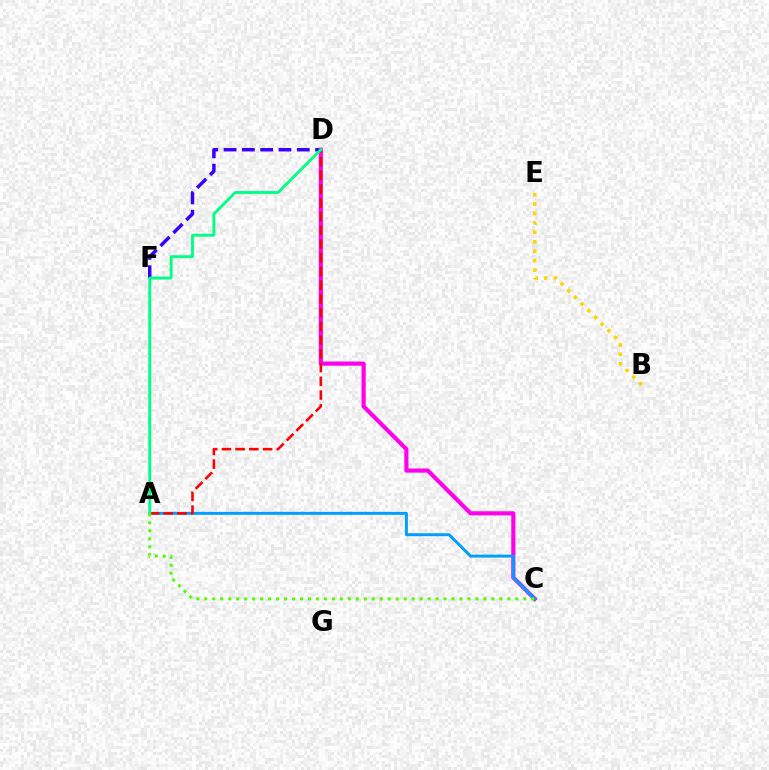{('D', 'F'): [{'color': '#3700ff', 'line_style': 'dashed', 'thickness': 2.49}], ('C', 'D'): [{'color': '#ff00ed', 'line_style': 'solid', 'thickness': 2.99}], ('B', 'E'): [{'color': '#ffd500', 'line_style': 'dotted', 'thickness': 2.57}], ('A', 'C'): [{'color': '#009eff', 'line_style': 'solid', 'thickness': 2.14}, {'color': '#4fff00', 'line_style': 'dotted', 'thickness': 2.17}], ('A', 'D'): [{'color': '#ff0000', 'line_style': 'dashed', 'thickness': 1.86}, {'color': '#00ff86', 'line_style': 'solid', 'thickness': 2.07}]}